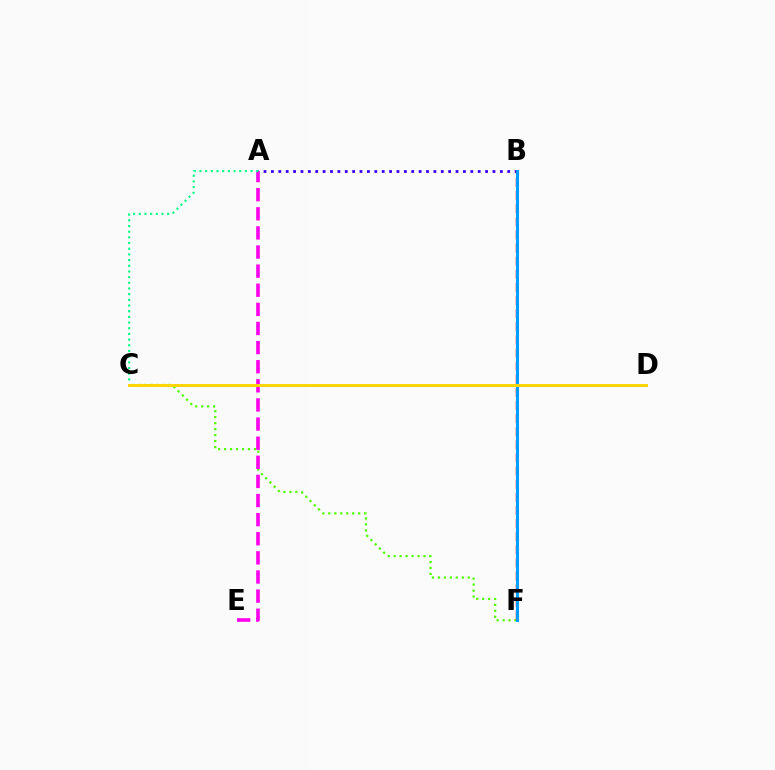{('C', 'F'): [{'color': '#4fff00', 'line_style': 'dotted', 'thickness': 1.62}], ('A', 'B'): [{'color': '#3700ff', 'line_style': 'dotted', 'thickness': 2.01}], ('B', 'F'): [{'color': '#ff0000', 'line_style': 'dashed', 'thickness': 1.78}, {'color': '#009eff', 'line_style': 'solid', 'thickness': 2.17}], ('A', 'E'): [{'color': '#ff00ed', 'line_style': 'dashed', 'thickness': 2.6}], ('A', 'C'): [{'color': '#00ff86', 'line_style': 'dotted', 'thickness': 1.54}], ('C', 'D'): [{'color': '#ffd500', 'line_style': 'solid', 'thickness': 2.09}]}